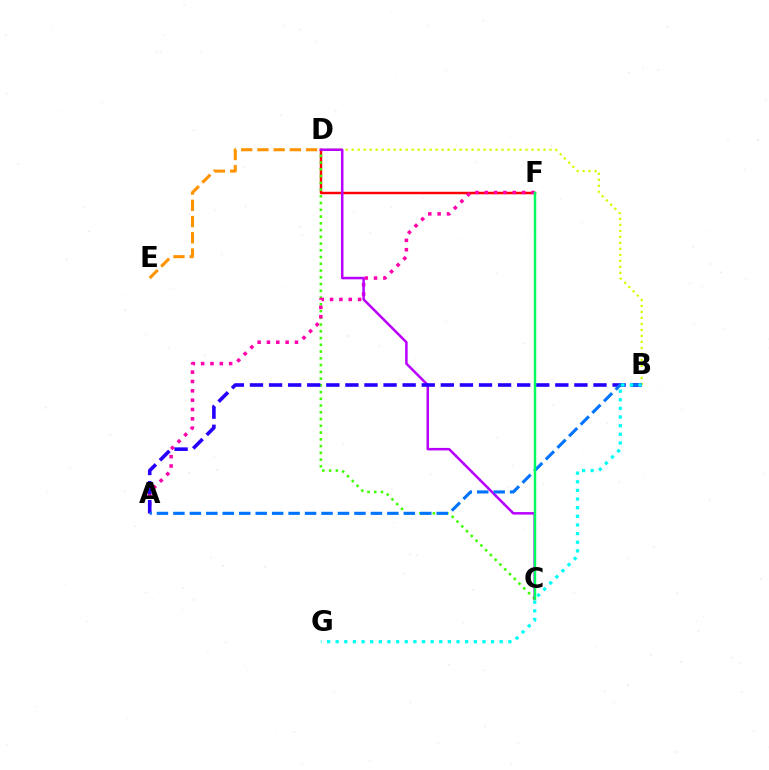{('D', 'E'): [{'color': '#ff9400', 'line_style': 'dashed', 'thickness': 2.2}], ('D', 'F'): [{'color': '#ff0000', 'line_style': 'solid', 'thickness': 1.78}], ('C', 'D'): [{'color': '#3dff00', 'line_style': 'dotted', 'thickness': 1.83}, {'color': '#b900ff', 'line_style': 'solid', 'thickness': 1.81}], ('B', 'D'): [{'color': '#d1ff00', 'line_style': 'dotted', 'thickness': 1.63}], ('A', 'F'): [{'color': '#ff00ac', 'line_style': 'dotted', 'thickness': 2.54}], ('A', 'B'): [{'color': '#2500ff', 'line_style': 'dashed', 'thickness': 2.59}, {'color': '#0074ff', 'line_style': 'dashed', 'thickness': 2.24}], ('B', 'G'): [{'color': '#00fff6', 'line_style': 'dotted', 'thickness': 2.35}], ('C', 'F'): [{'color': '#00ff5c', 'line_style': 'solid', 'thickness': 1.77}]}